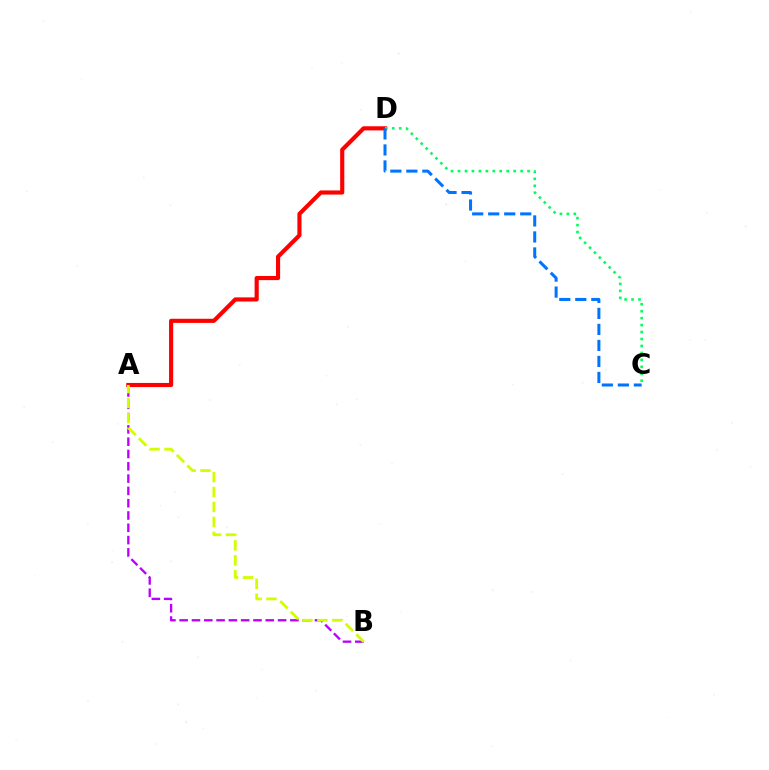{('A', 'B'): [{'color': '#b900ff', 'line_style': 'dashed', 'thickness': 1.67}, {'color': '#d1ff00', 'line_style': 'dashed', 'thickness': 2.03}], ('A', 'D'): [{'color': '#ff0000', 'line_style': 'solid', 'thickness': 2.98}], ('C', 'D'): [{'color': '#00ff5c', 'line_style': 'dotted', 'thickness': 1.89}, {'color': '#0074ff', 'line_style': 'dashed', 'thickness': 2.18}]}